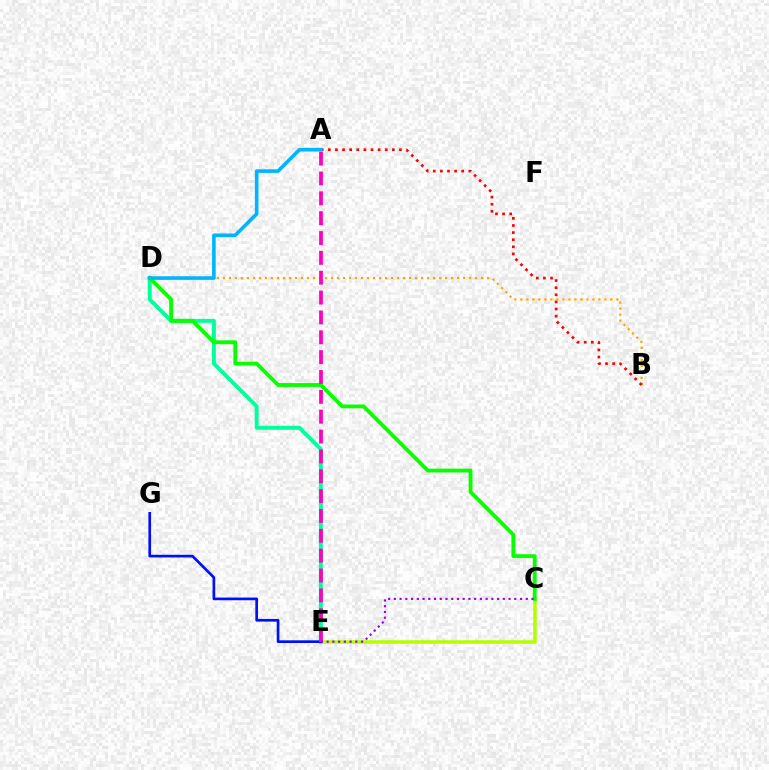{('C', 'E'): [{'color': '#b3ff00', 'line_style': 'solid', 'thickness': 2.53}, {'color': '#9b00ff', 'line_style': 'dotted', 'thickness': 1.56}], ('D', 'E'): [{'color': '#00ff9d', 'line_style': 'solid', 'thickness': 2.83}], ('B', 'D'): [{'color': '#ffa500', 'line_style': 'dotted', 'thickness': 1.63}], ('E', 'G'): [{'color': '#0010ff', 'line_style': 'solid', 'thickness': 1.94}], ('C', 'D'): [{'color': '#08ff00', 'line_style': 'solid', 'thickness': 2.76}], ('A', 'B'): [{'color': '#ff0000', 'line_style': 'dotted', 'thickness': 1.93}], ('A', 'E'): [{'color': '#ff00bd', 'line_style': 'dashed', 'thickness': 2.7}], ('A', 'D'): [{'color': '#00b5ff', 'line_style': 'solid', 'thickness': 2.6}]}